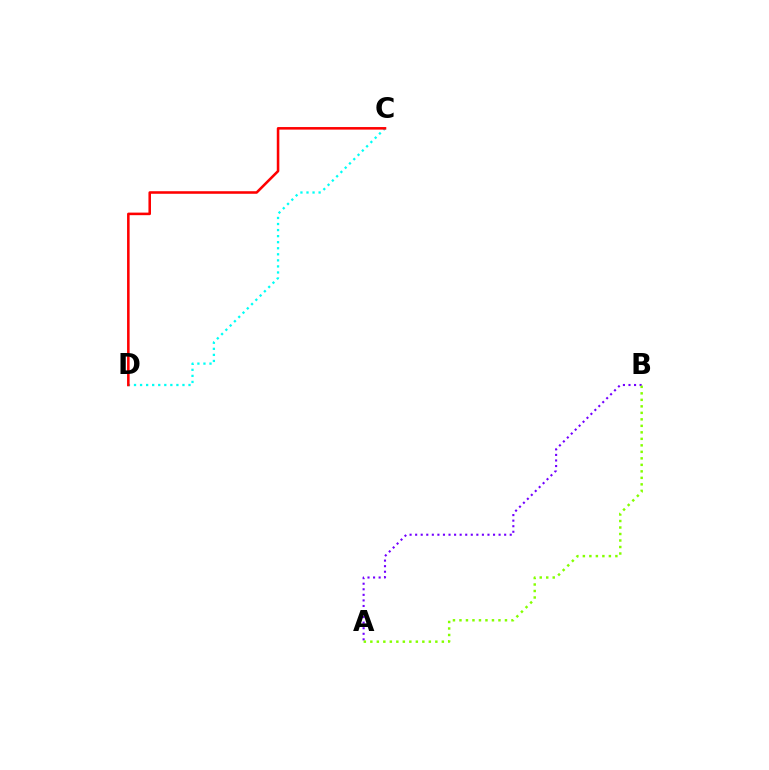{('A', 'B'): [{'color': '#7200ff', 'line_style': 'dotted', 'thickness': 1.51}, {'color': '#84ff00', 'line_style': 'dotted', 'thickness': 1.77}], ('C', 'D'): [{'color': '#00fff6', 'line_style': 'dotted', 'thickness': 1.65}, {'color': '#ff0000', 'line_style': 'solid', 'thickness': 1.84}]}